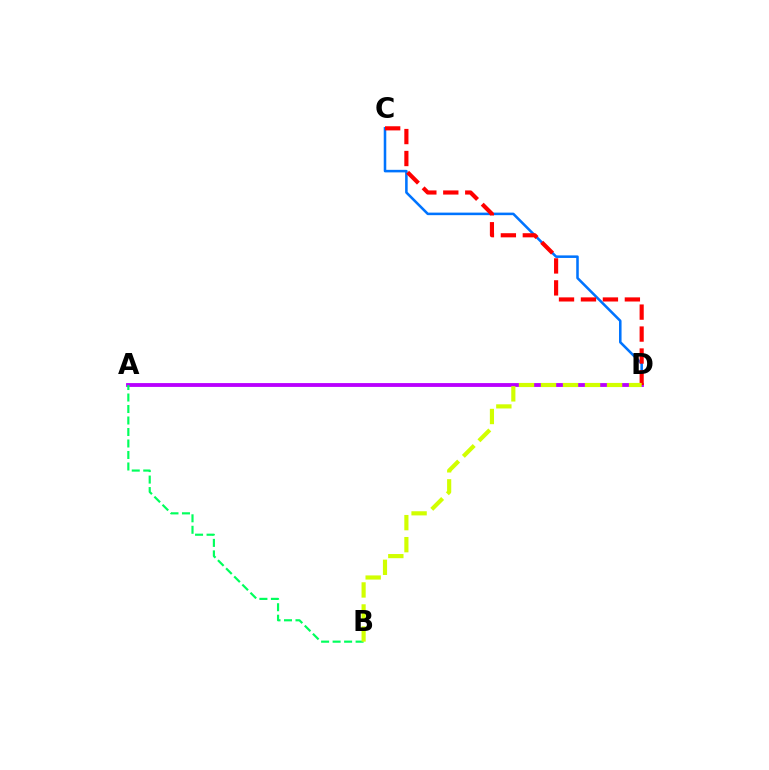{('C', 'D'): [{'color': '#0074ff', 'line_style': 'solid', 'thickness': 1.84}, {'color': '#ff0000', 'line_style': 'dashed', 'thickness': 2.98}], ('A', 'D'): [{'color': '#b900ff', 'line_style': 'solid', 'thickness': 2.76}], ('A', 'B'): [{'color': '#00ff5c', 'line_style': 'dashed', 'thickness': 1.56}], ('B', 'D'): [{'color': '#d1ff00', 'line_style': 'dashed', 'thickness': 2.99}]}